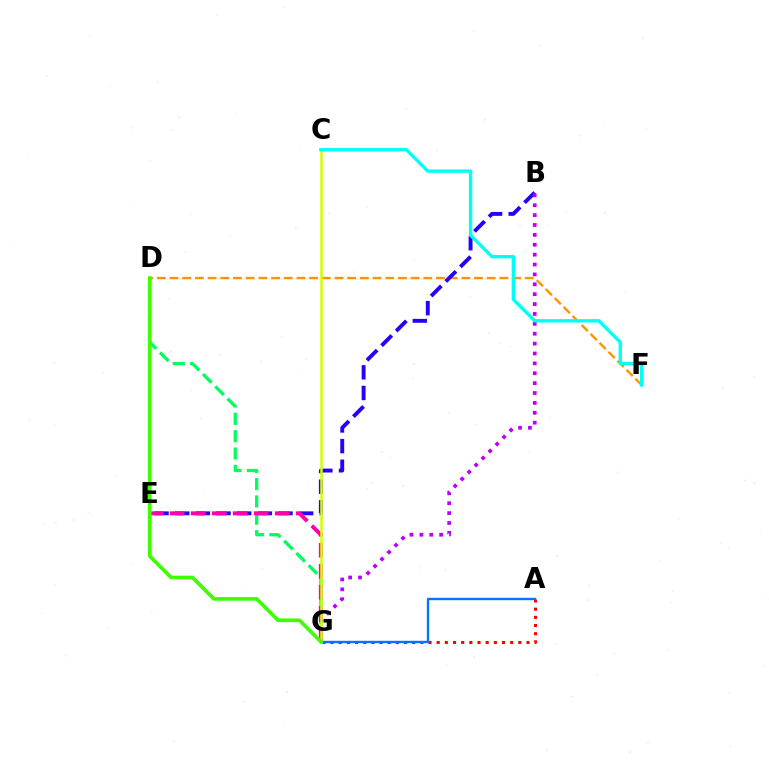{('D', 'G'): [{'color': '#00ff5c', 'line_style': 'dashed', 'thickness': 2.35}, {'color': '#3dff00', 'line_style': 'solid', 'thickness': 2.63}], ('D', 'F'): [{'color': '#ff9400', 'line_style': 'dashed', 'thickness': 1.72}], ('B', 'E'): [{'color': '#2500ff', 'line_style': 'dashed', 'thickness': 2.81}], ('E', 'G'): [{'color': '#ff00ac', 'line_style': 'dashed', 'thickness': 2.85}], ('B', 'G'): [{'color': '#b900ff', 'line_style': 'dotted', 'thickness': 2.69}], ('A', 'G'): [{'color': '#ff0000', 'line_style': 'dotted', 'thickness': 2.22}, {'color': '#0074ff', 'line_style': 'solid', 'thickness': 1.71}], ('C', 'G'): [{'color': '#d1ff00', 'line_style': 'solid', 'thickness': 1.8}], ('C', 'F'): [{'color': '#00fff6', 'line_style': 'solid', 'thickness': 2.4}]}